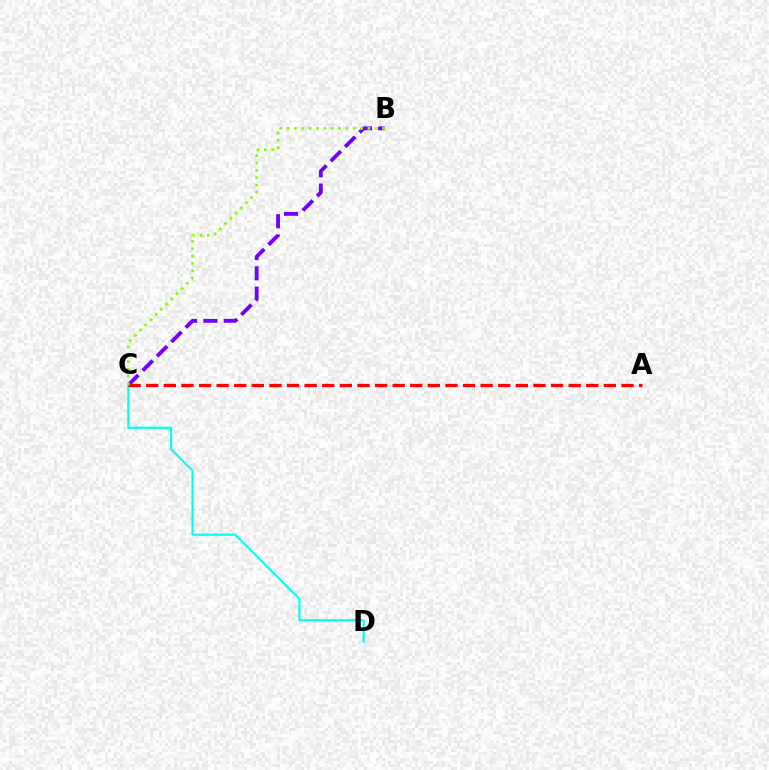{('B', 'C'): [{'color': '#7200ff', 'line_style': 'dashed', 'thickness': 2.76}, {'color': '#84ff00', 'line_style': 'dotted', 'thickness': 2.0}], ('C', 'D'): [{'color': '#00fff6', 'line_style': 'solid', 'thickness': 1.56}], ('A', 'C'): [{'color': '#ff0000', 'line_style': 'dashed', 'thickness': 2.39}]}